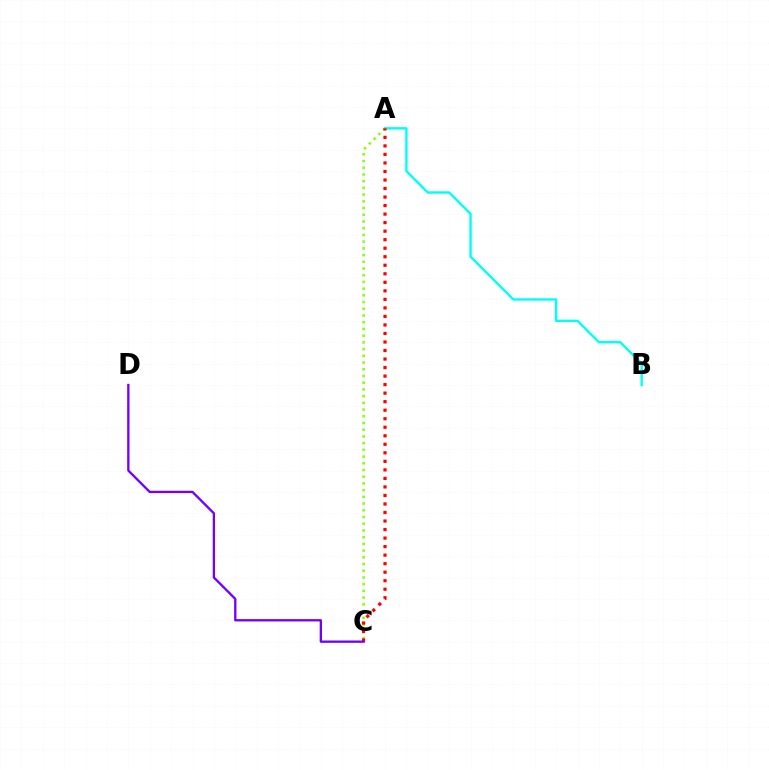{('A', 'B'): [{'color': '#00fff6', 'line_style': 'solid', 'thickness': 1.72}], ('A', 'C'): [{'color': '#84ff00', 'line_style': 'dotted', 'thickness': 1.82}, {'color': '#ff0000', 'line_style': 'dotted', 'thickness': 2.32}], ('C', 'D'): [{'color': '#7200ff', 'line_style': 'solid', 'thickness': 1.67}]}